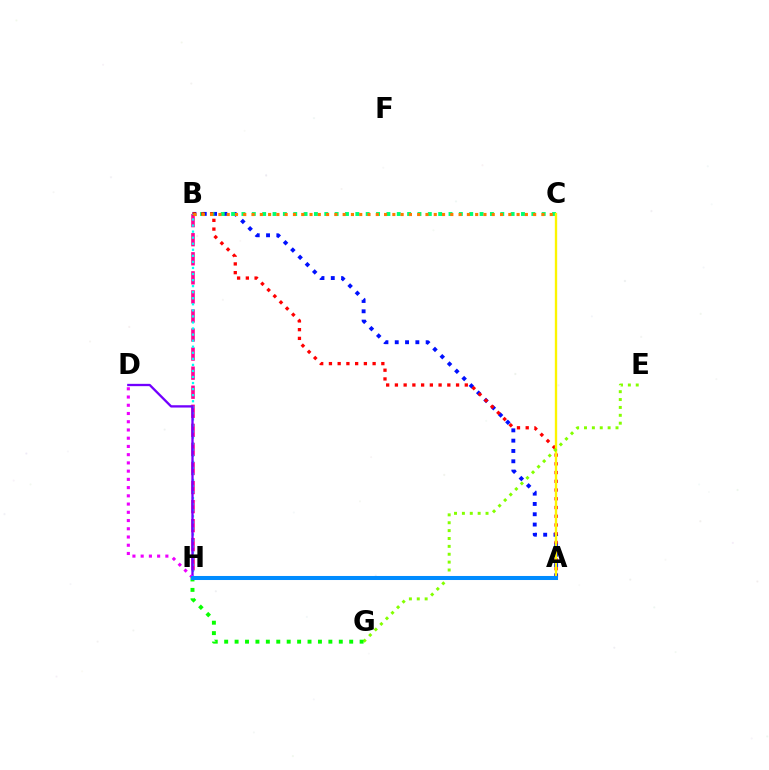{('A', 'B'): [{'color': '#0010ff', 'line_style': 'dotted', 'thickness': 2.8}, {'color': '#ff0000', 'line_style': 'dotted', 'thickness': 2.37}], ('B', 'C'): [{'color': '#00ff74', 'line_style': 'dotted', 'thickness': 2.81}, {'color': '#ff7c00', 'line_style': 'dotted', 'thickness': 2.25}], ('B', 'H'): [{'color': '#ff0094', 'line_style': 'dashed', 'thickness': 2.59}, {'color': '#00fff6', 'line_style': 'dotted', 'thickness': 1.65}], ('A', 'C'): [{'color': '#fcf500', 'line_style': 'solid', 'thickness': 1.69}], ('D', 'H'): [{'color': '#7200ff', 'line_style': 'solid', 'thickness': 1.67}, {'color': '#ee00ff', 'line_style': 'dotted', 'thickness': 2.24}], ('E', 'G'): [{'color': '#84ff00', 'line_style': 'dotted', 'thickness': 2.14}], ('G', 'H'): [{'color': '#08ff00', 'line_style': 'dotted', 'thickness': 2.83}], ('A', 'H'): [{'color': '#008cff', 'line_style': 'solid', 'thickness': 2.91}]}